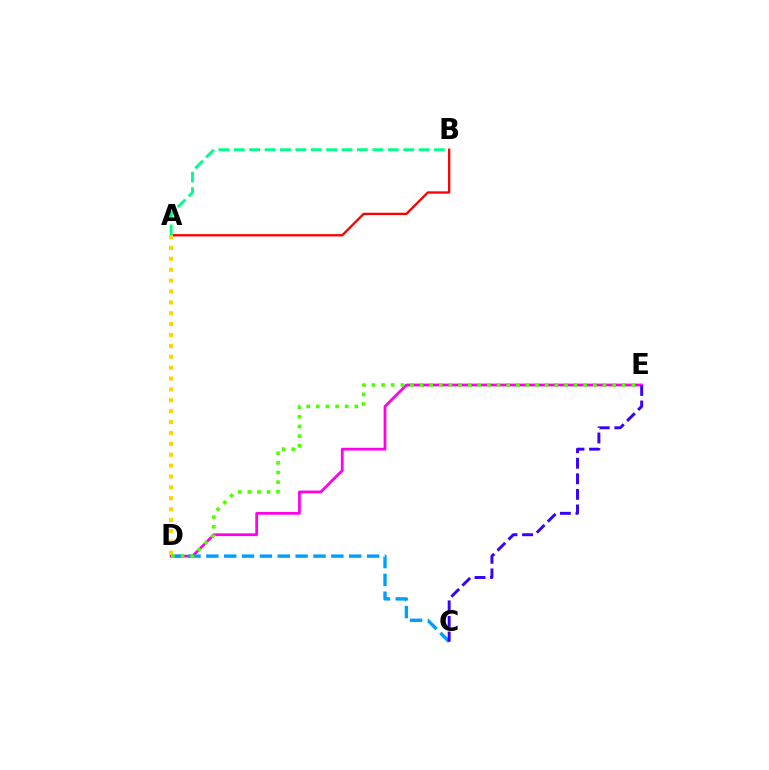{('D', 'E'): [{'color': '#ff00ed', 'line_style': 'solid', 'thickness': 1.98}, {'color': '#4fff00', 'line_style': 'dotted', 'thickness': 2.62}], ('A', 'B'): [{'color': '#ff0000', 'line_style': 'solid', 'thickness': 1.66}, {'color': '#00ff86', 'line_style': 'dashed', 'thickness': 2.09}], ('C', 'D'): [{'color': '#009eff', 'line_style': 'dashed', 'thickness': 2.43}], ('A', 'D'): [{'color': '#ffd500', 'line_style': 'dotted', 'thickness': 2.96}], ('C', 'E'): [{'color': '#3700ff', 'line_style': 'dashed', 'thickness': 2.11}]}